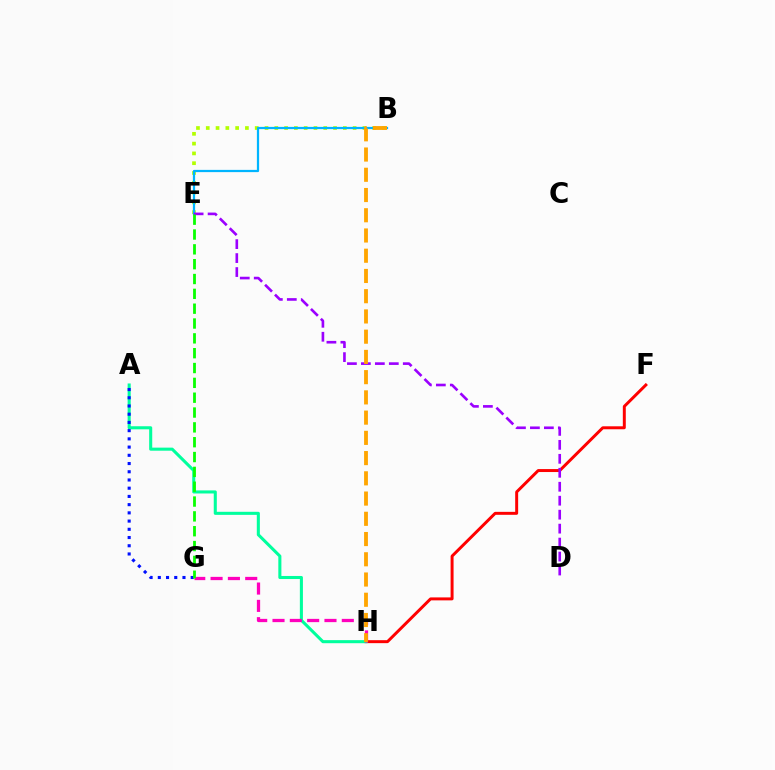{('F', 'H'): [{'color': '#ff0000', 'line_style': 'solid', 'thickness': 2.13}], ('B', 'E'): [{'color': '#b3ff00', 'line_style': 'dotted', 'thickness': 2.66}, {'color': '#00b5ff', 'line_style': 'solid', 'thickness': 1.61}], ('A', 'H'): [{'color': '#00ff9d', 'line_style': 'solid', 'thickness': 2.21}], ('G', 'H'): [{'color': '#ff00bd', 'line_style': 'dashed', 'thickness': 2.35}], ('D', 'E'): [{'color': '#9b00ff', 'line_style': 'dashed', 'thickness': 1.9}], ('A', 'G'): [{'color': '#0010ff', 'line_style': 'dotted', 'thickness': 2.23}], ('B', 'H'): [{'color': '#ffa500', 'line_style': 'dashed', 'thickness': 2.75}], ('E', 'G'): [{'color': '#08ff00', 'line_style': 'dashed', 'thickness': 2.02}]}